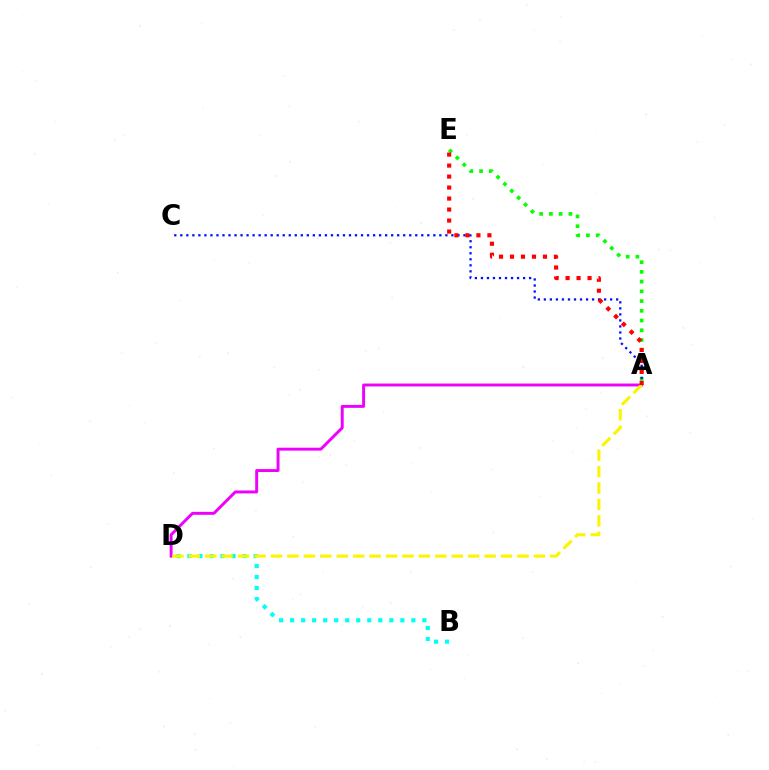{('A', 'E'): [{'color': '#08ff00', 'line_style': 'dotted', 'thickness': 2.64}, {'color': '#ff0000', 'line_style': 'dotted', 'thickness': 2.99}], ('A', 'D'): [{'color': '#ee00ff', 'line_style': 'solid', 'thickness': 2.11}, {'color': '#fcf500', 'line_style': 'dashed', 'thickness': 2.23}], ('A', 'C'): [{'color': '#0010ff', 'line_style': 'dotted', 'thickness': 1.64}], ('B', 'D'): [{'color': '#00fff6', 'line_style': 'dotted', 'thickness': 2.99}]}